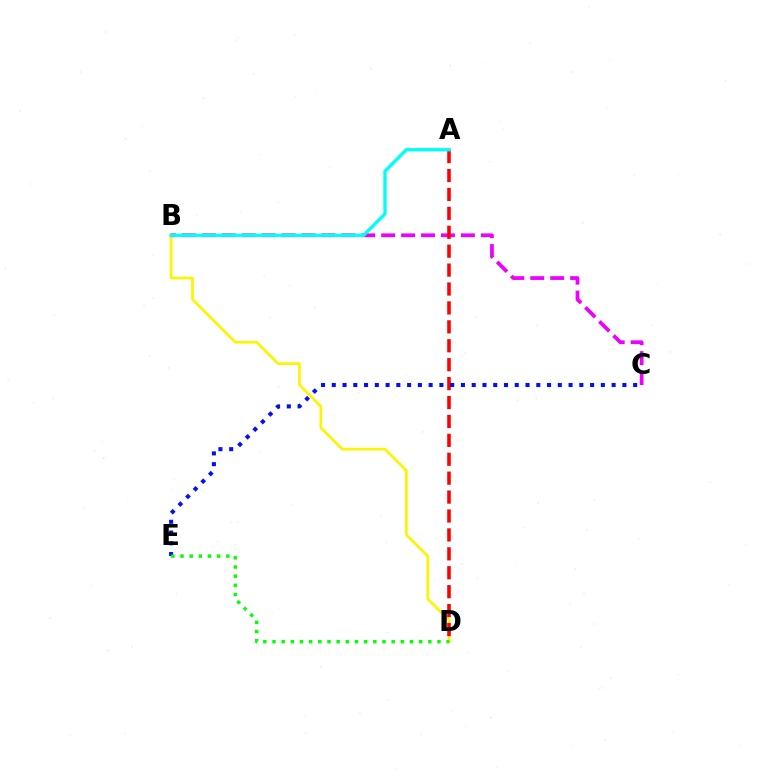{('B', 'D'): [{'color': '#fcf500', 'line_style': 'solid', 'thickness': 1.94}], ('B', 'C'): [{'color': '#ee00ff', 'line_style': 'dashed', 'thickness': 2.71}], ('A', 'D'): [{'color': '#ff0000', 'line_style': 'dashed', 'thickness': 2.57}], ('C', 'E'): [{'color': '#0010ff', 'line_style': 'dotted', 'thickness': 2.92}], ('A', 'B'): [{'color': '#00fff6', 'line_style': 'solid', 'thickness': 2.4}], ('D', 'E'): [{'color': '#08ff00', 'line_style': 'dotted', 'thickness': 2.49}]}